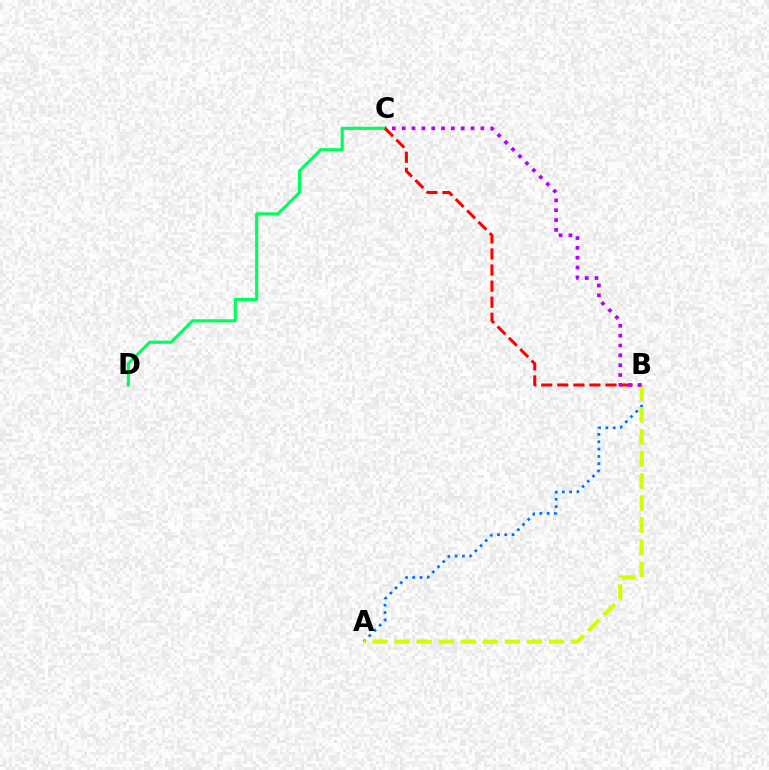{('A', 'B'): [{'color': '#0074ff', 'line_style': 'dotted', 'thickness': 1.99}, {'color': '#d1ff00', 'line_style': 'dashed', 'thickness': 3.0}], ('C', 'D'): [{'color': '#00ff5c', 'line_style': 'solid', 'thickness': 2.25}], ('B', 'C'): [{'color': '#ff0000', 'line_style': 'dashed', 'thickness': 2.18}, {'color': '#b900ff', 'line_style': 'dotted', 'thickness': 2.67}]}